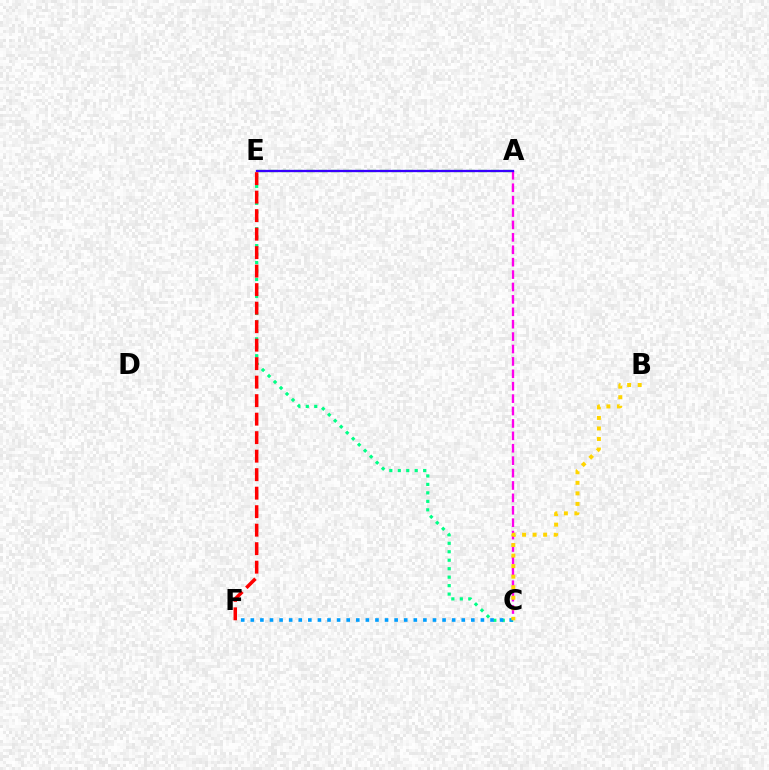{('A', 'E'): [{'color': '#4fff00', 'line_style': 'dashed', 'thickness': 1.67}, {'color': '#3700ff', 'line_style': 'solid', 'thickness': 1.66}], ('C', 'E'): [{'color': '#00ff86', 'line_style': 'dotted', 'thickness': 2.3}], ('A', 'C'): [{'color': '#ff00ed', 'line_style': 'dashed', 'thickness': 1.69}], ('C', 'F'): [{'color': '#009eff', 'line_style': 'dotted', 'thickness': 2.61}], ('B', 'C'): [{'color': '#ffd500', 'line_style': 'dotted', 'thickness': 2.86}], ('E', 'F'): [{'color': '#ff0000', 'line_style': 'dashed', 'thickness': 2.51}]}